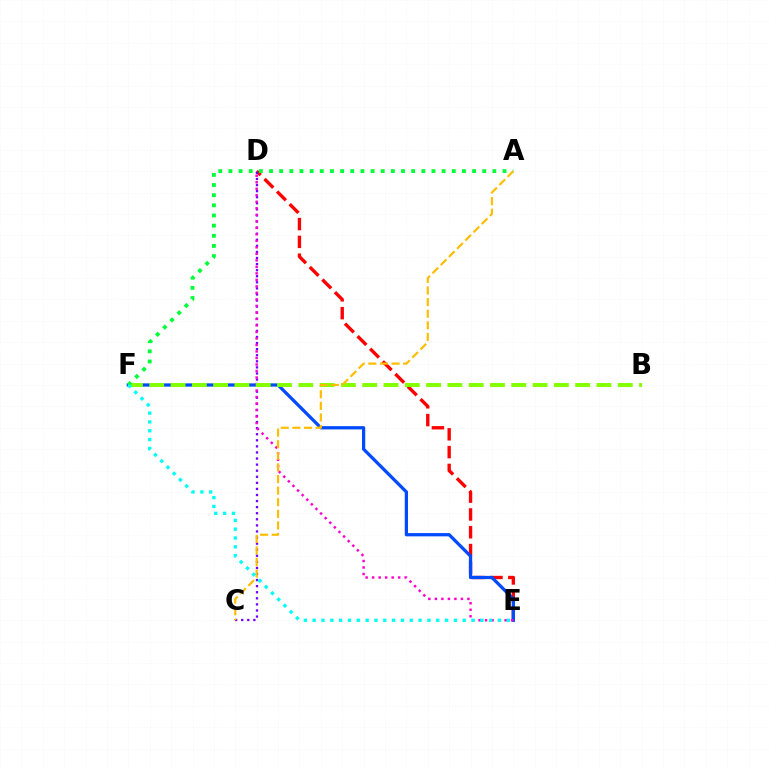{('D', 'E'): [{'color': '#ff0000', 'line_style': 'dashed', 'thickness': 2.42}, {'color': '#ff00cf', 'line_style': 'dotted', 'thickness': 1.77}], ('C', 'D'): [{'color': '#7200ff', 'line_style': 'dotted', 'thickness': 1.65}], ('E', 'F'): [{'color': '#004bff', 'line_style': 'solid', 'thickness': 2.34}, {'color': '#00fff6', 'line_style': 'dotted', 'thickness': 2.4}], ('B', 'F'): [{'color': '#84ff00', 'line_style': 'dashed', 'thickness': 2.89}], ('A', 'F'): [{'color': '#00ff39', 'line_style': 'dotted', 'thickness': 2.76}], ('A', 'C'): [{'color': '#ffbd00', 'line_style': 'dashed', 'thickness': 1.58}]}